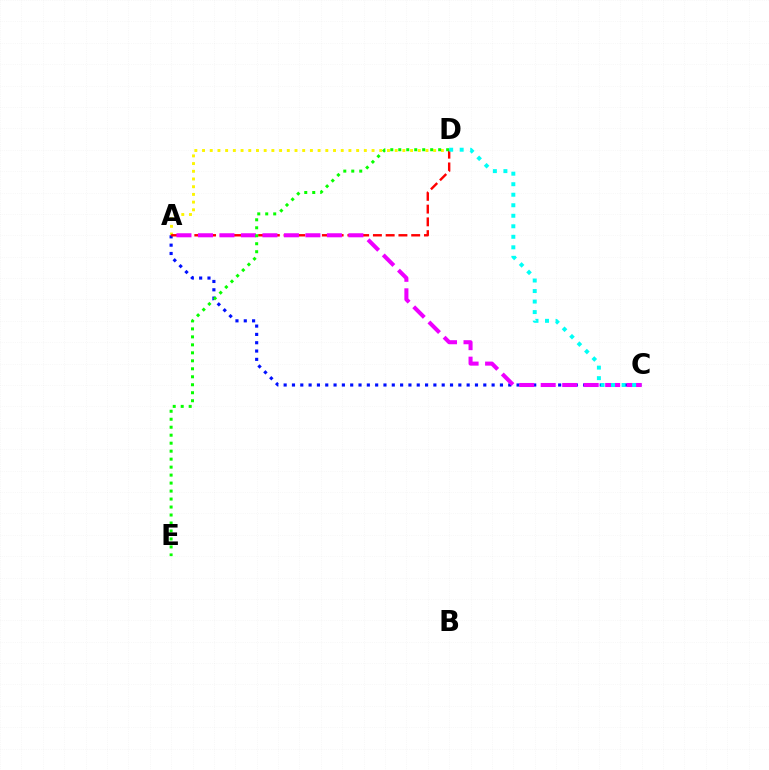{('A', 'D'): [{'color': '#fcf500', 'line_style': 'dotted', 'thickness': 2.09}, {'color': '#ff0000', 'line_style': 'dashed', 'thickness': 1.73}], ('A', 'C'): [{'color': '#0010ff', 'line_style': 'dotted', 'thickness': 2.26}, {'color': '#ee00ff', 'line_style': 'dashed', 'thickness': 2.92}], ('D', 'E'): [{'color': '#08ff00', 'line_style': 'dotted', 'thickness': 2.17}], ('C', 'D'): [{'color': '#00fff6', 'line_style': 'dotted', 'thickness': 2.86}]}